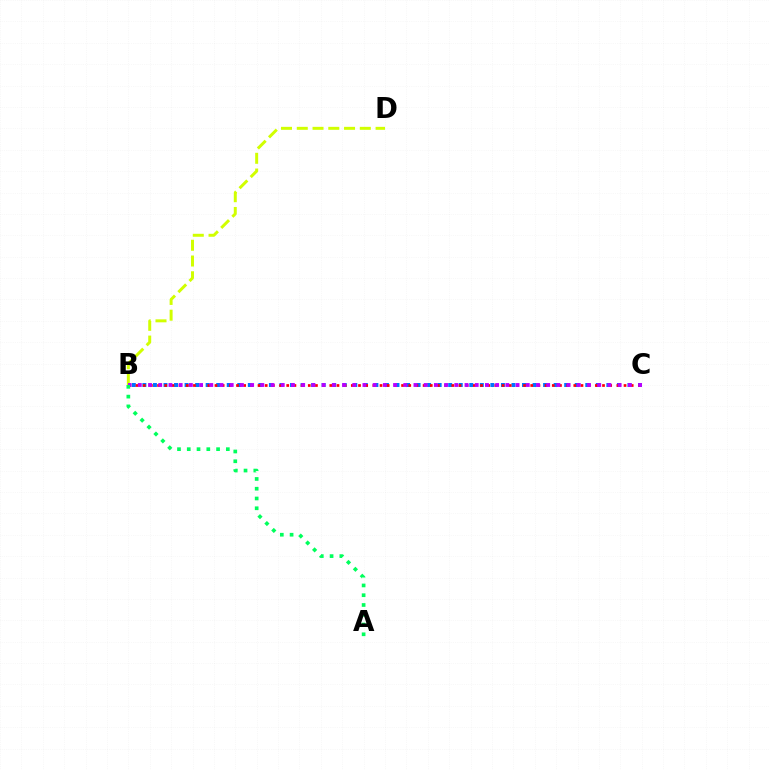{('B', 'C'): [{'color': '#0074ff', 'line_style': 'dotted', 'thickness': 2.87}, {'color': '#ff0000', 'line_style': 'dotted', 'thickness': 1.95}, {'color': '#b900ff', 'line_style': 'dotted', 'thickness': 2.77}], ('B', 'D'): [{'color': '#d1ff00', 'line_style': 'dashed', 'thickness': 2.14}], ('A', 'B'): [{'color': '#00ff5c', 'line_style': 'dotted', 'thickness': 2.65}]}